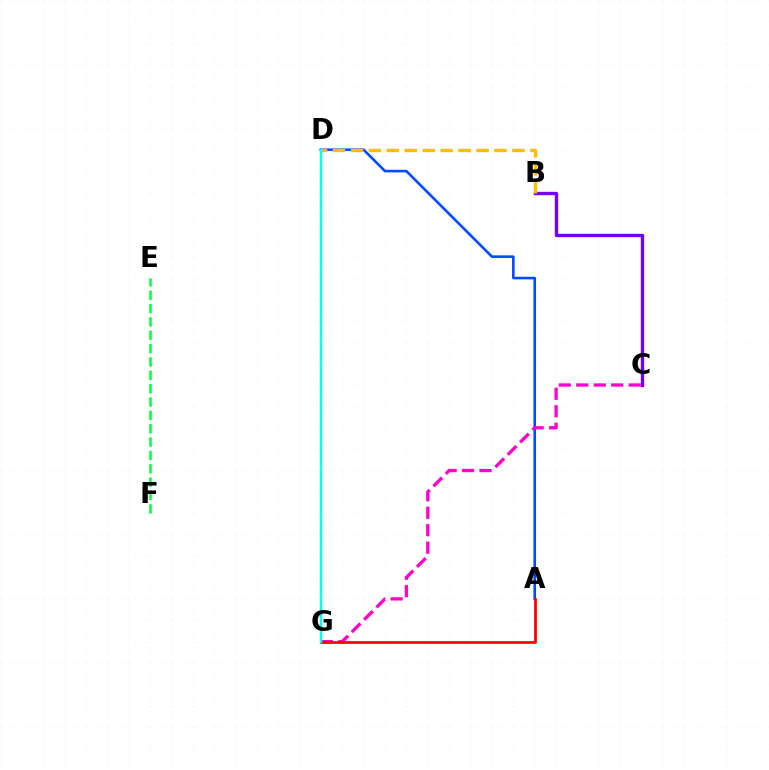{('A', 'D'): [{'color': '#004bff', 'line_style': 'solid', 'thickness': 1.87}], ('C', 'G'): [{'color': '#ff00cf', 'line_style': 'dashed', 'thickness': 2.37}], ('B', 'C'): [{'color': '#7200ff', 'line_style': 'solid', 'thickness': 2.43}], ('B', 'D'): [{'color': '#ffbd00', 'line_style': 'dashed', 'thickness': 2.44}], ('E', 'F'): [{'color': '#00ff39', 'line_style': 'dashed', 'thickness': 1.81}], ('A', 'G'): [{'color': '#ff0000', 'line_style': 'solid', 'thickness': 1.98}], ('D', 'G'): [{'color': '#84ff00', 'line_style': 'dashed', 'thickness': 1.59}, {'color': '#00fff6', 'line_style': 'solid', 'thickness': 1.73}]}